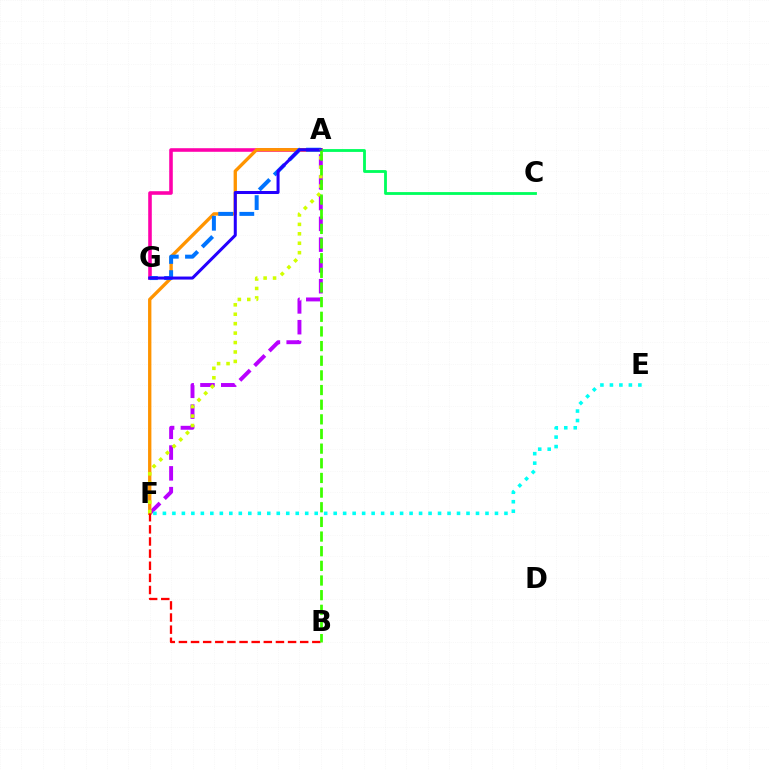{('A', 'F'): [{'color': '#b900ff', 'line_style': 'dashed', 'thickness': 2.82}, {'color': '#ff9400', 'line_style': 'solid', 'thickness': 2.39}, {'color': '#d1ff00', 'line_style': 'dotted', 'thickness': 2.56}], ('A', 'G'): [{'color': '#ff00ac', 'line_style': 'solid', 'thickness': 2.58}, {'color': '#0074ff', 'line_style': 'dashed', 'thickness': 2.87}, {'color': '#2500ff', 'line_style': 'solid', 'thickness': 2.18}], ('A', 'C'): [{'color': '#00ff5c', 'line_style': 'solid', 'thickness': 2.03}], ('B', 'F'): [{'color': '#ff0000', 'line_style': 'dashed', 'thickness': 1.65}], ('E', 'F'): [{'color': '#00fff6', 'line_style': 'dotted', 'thickness': 2.58}], ('A', 'B'): [{'color': '#3dff00', 'line_style': 'dashed', 'thickness': 1.99}]}